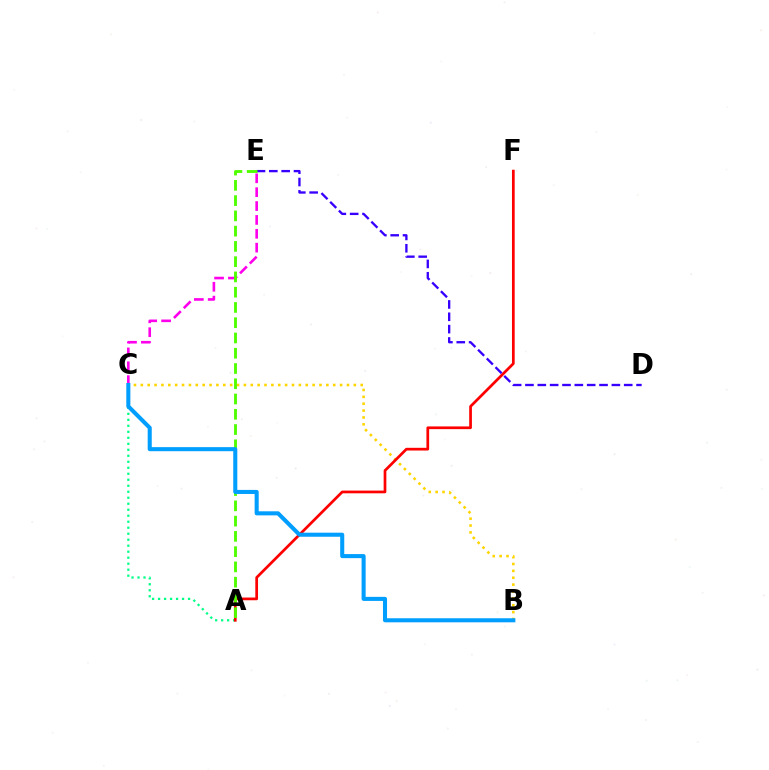{('B', 'C'): [{'color': '#ffd500', 'line_style': 'dotted', 'thickness': 1.87}, {'color': '#009eff', 'line_style': 'solid', 'thickness': 2.92}], ('C', 'E'): [{'color': '#ff00ed', 'line_style': 'dashed', 'thickness': 1.88}], ('A', 'C'): [{'color': '#00ff86', 'line_style': 'dotted', 'thickness': 1.63}], ('A', 'F'): [{'color': '#ff0000', 'line_style': 'solid', 'thickness': 1.96}], ('D', 'E'): [{'color': '#3700ff', 'line_style': 'dashed', 'thickness': 1.68}], ('A', 'E'): [{'color': '#4fff00', 'line_style': 'dashed', 'thickness': 2.07}]}